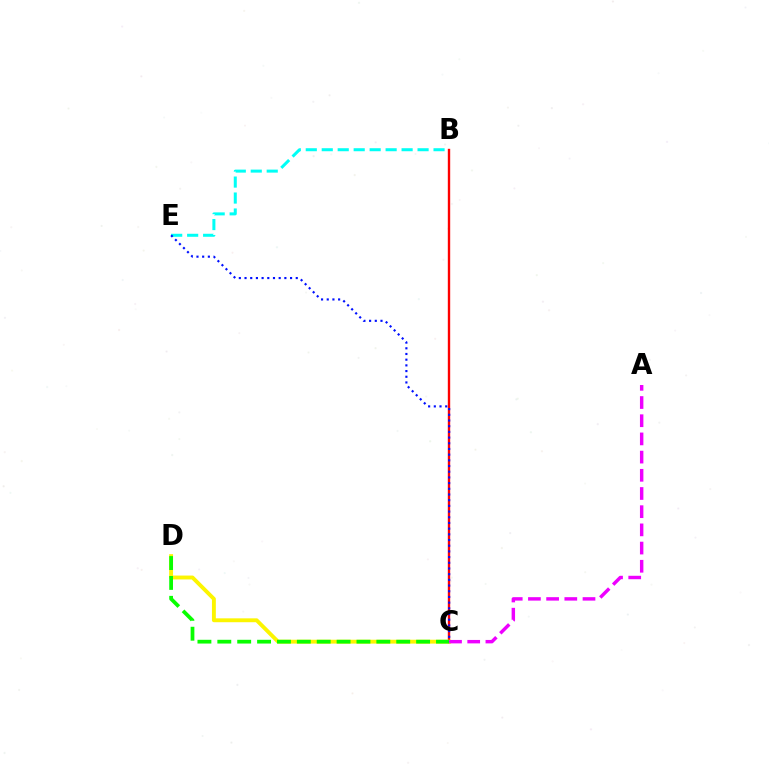{('B', 'E'): [{'color': '#00fff6', 'line_style': 'dashed', 'thickness': 2.17}], ('B', 'C'): [{'color': '#ff0000', 'line_style': 'solid', 'thickness': 1.71}], ('C', 'D'): [{'color': '#fcf500', 'line_style': 'solid', 'thickness': 2.79}, {'color': '#08ff00', 'line_style': 'dashed', 'thickness': 2.7}], ('C', 'E'): [{'color': '#0010ff', 'line_style': 'dotted', 'thickness': 1.55}], ('A', 'C'): [{'color': '#ee00ff', 'line_style': 'dashed', 'thickness': 2.47}]}